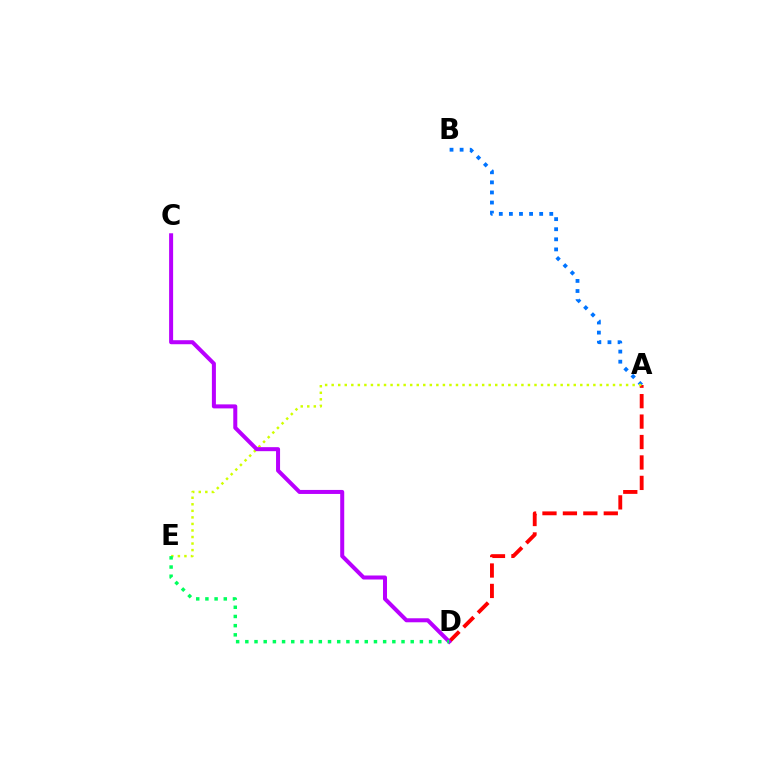{('A', 'B'): [{'color': '#0074ff', 'line_style': 'dotted', 'thickness': 2.74}], ('A', 'D'): [{'color': '#ff0000', 'line_style': 'dashed', 'thickness': 2.78}], ('A', 'E'): [{'color': '#d1ff00', 'line_style': 'dotted', 'thickness': 1.78}], ('C', 'D'): [{'color': '#b900ff', 'line_style': 'solid', 'thickness': 2.89}], ('D', 'E'): [{'color': '#00ff5c', 'line_style': 'dotted', 'thickness': 2.5}]}